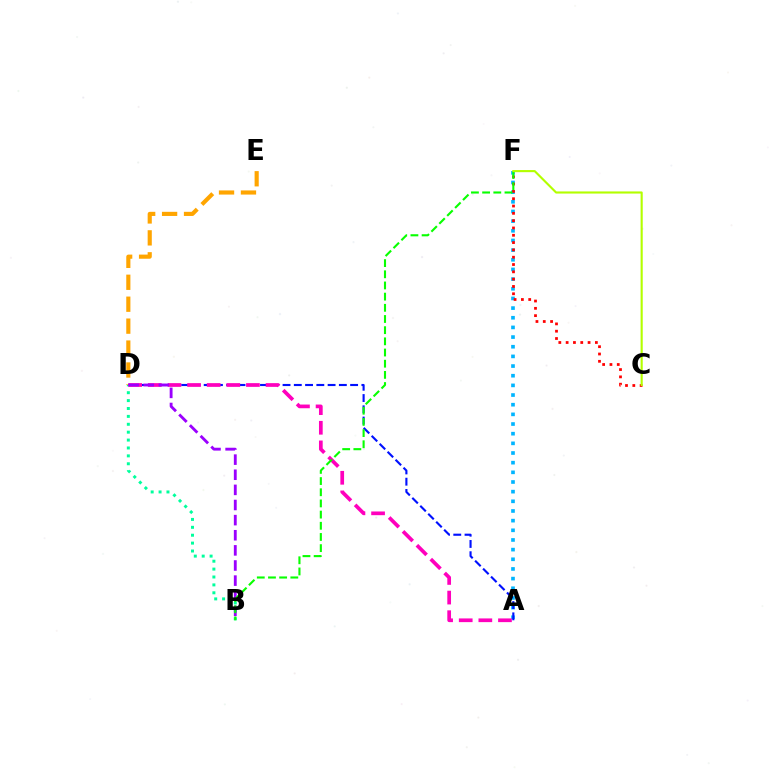{('D', 'E'): [{'color': '#ffa500', 'line_style': 'dashed', 'thickness': 2.98}], ('A', 'F'): [{'color': '#00b5ff', 'line_style': 'dotted', 'thickness': 2.63}], ('A', 'D'): [{'color': '#0010ff', 'line_style': 'dashed', 'thickness': 1.53}, {'color': '#ff00bd', 'line_style': 'dashed', 'thickness': 2.67}], ('B', 'D'): [{'color': '#00ff9d', 'line_style': 'dotted', 'thickness': 2.15}, {'color': '#9b00ff', 'line_style': 'dashed', 'thickness': 2.05}], ('C', 'F'): [{'color': '#ff0000', 'line_style': 'dotted', 'thickness': 1.99}, {'color': '#b3ff00', 'line_style': 'solid', 'thickness': 1.53}], ('B', 'F'): [{'color': '#08ff00', 'line_style': 'dashed', 'thickness': 1.52}]}